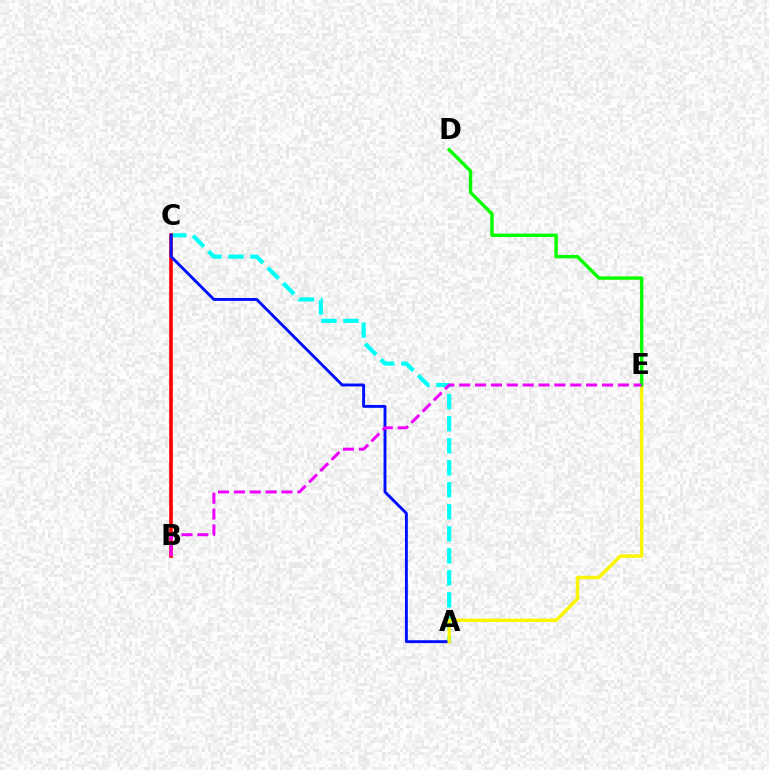{('A', 'C'): [{'color': '#00fff6', 'line_style': 'dashed', 'thickness': 2.99}, {'color': '#0010ff', 'line_style': 'solid', 'thickness': 2.09}], ('B', 'C'): [{'color': '#ff0000', 'line_style': 'solid', 'thickness': 2.61}], ('A', 'E'): [{'color': '#fcf500', 'line_style': 'solid', 'thickness': 2.46}], ('D', 'E'): [{'color': '#08ff00', 'line_style': 'solid', 'thickness': 2.47}], ('B', 'E'): [{'color': '#ee00ff', 'line_style': 'dashed', 'thickness': 2.15}]}